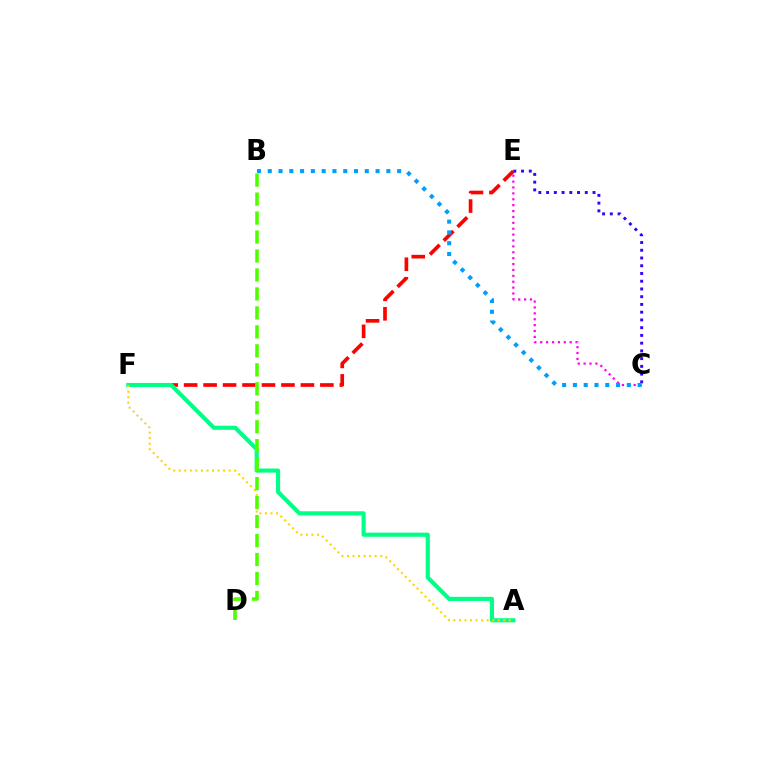{('E', 'F'): [{'color': '#ff0000', 'line_style': 'dashed', 'thickness': 2.64}], ('C', 'E'): [{'color': '#3700ff', 'line_style': 'dotted', 'thickness': 2.1}, {'color': '#ff00ed', 'line_style': 'dotted', 'thickness': 1.6}], ('A', 'F'): [{'color': '#00ff86', 'line_style': 'solid', 'thickness': 2.98}, {'color': '#ffd500', 'line_style': 'dotted', 'thickness': 1.51}], ('B', 'D'): [{'color': '#4fff00', 'line_style': 'dashed', 'thickness': 2.58}], ('B', 'C'): [{'color': '#009eff', 'line_style': 'dotted', 'thickness': 2.93}]}